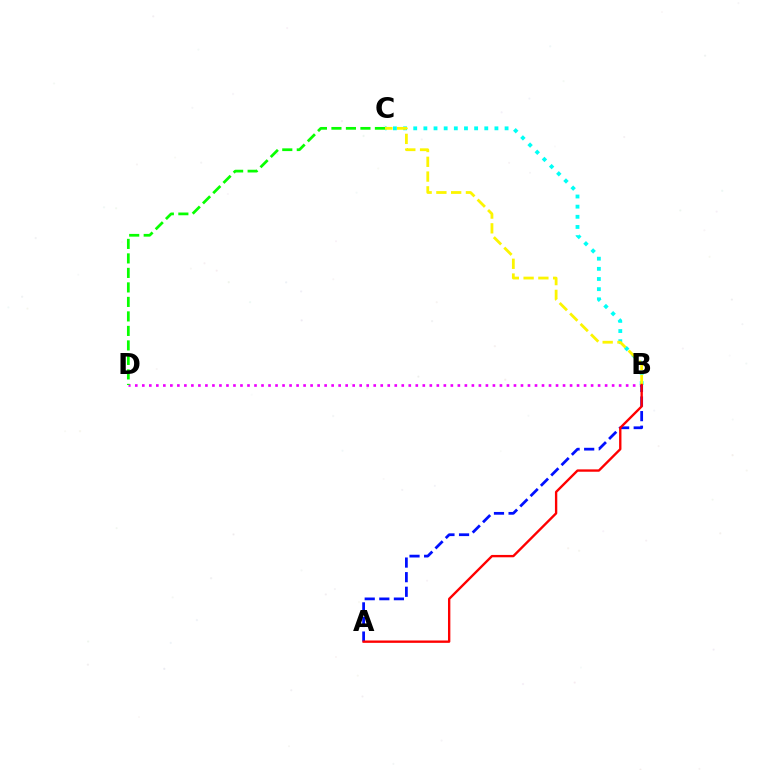{('B', 'D'): [{'color': '#ee00ff', 'line_style': 'dotted', 'thickness': 1.91}], ('B', 'C'): [{'color': '#00fff6', 'line_style': 'dotted', 'thickness': 2.76}, {'color': '#fcf500', 'line_style': 'dashed', 'thickness': 2.01}], ('A', 'B'): [{'color': '#0010ff', 'line_style': 'dashed', 'thickness': 1.98}, {'color': '#ff0000', 'line_style': 'solid', 'thickness': 1.7}], ('C', 'D'): [{'color': '#08ff00', 'line_style': 'dashed', 'thickness': 1.97}]}